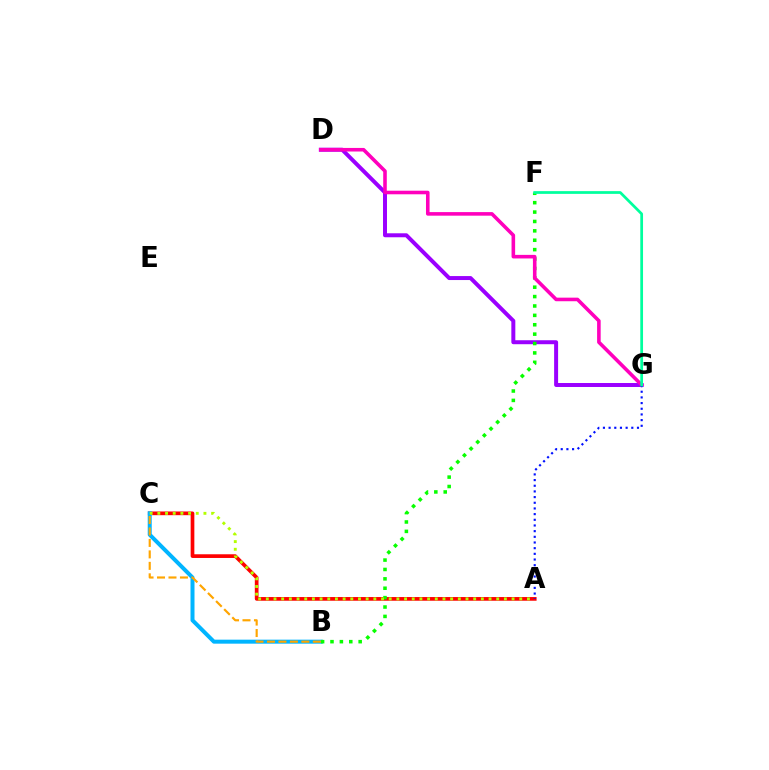{('A', 'C'): [{'color': '#ff0000', 'line_style': 'solid', 'thickness': 2.66}, {'color': '#b3ff00', 'line_style': 'dotted', 'thickness': 2.09}], ('D', 'G'): [{'color': '#9b00ff', 'line_style': 'solid', 'thickness': 2.86}, {'color': '#ff00bd', 'line_style': 'solid', 'thickness': 2.58}], ('B', 'C'): [{'color': '#00b5ff', 'line_style': 'solid', 'thickness': 2.88}, {'color': '#ffa500', 'line_style': 'dashed', 'thickness': 1.56}], ('B', 'F'): [{'color': '#08ff00', 'line_style': 'dotted', 'thickness': 2.55}], ('A', 'G'): [{'color': '#0010ff', 'line_style': 'dotted', 'thickness': 1.54}], ('F', 'G'): [{'color': '#00ff9d', 'line_style': 'solid', 'thickness': 1.97}]}